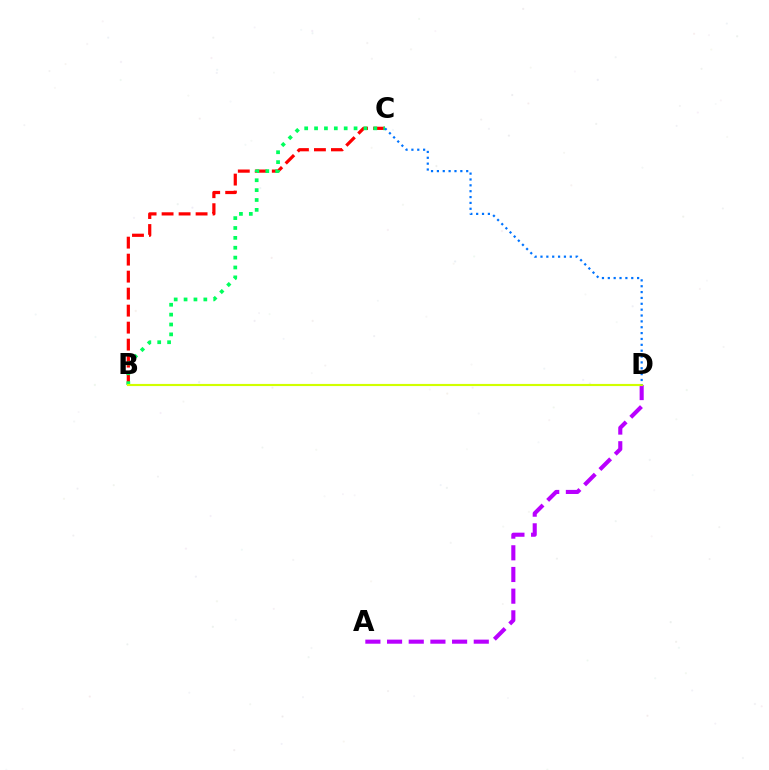{('B', 'C'): [{'color': '#ff0000', 'line_style': 'dashed', 'thickness': 2.31}, {'color': '#00ff5c', 'line_style': 'dotted', 'thickness': 2.68}], ('A', 'D'): [{'color': '#b900ff', 'line_style': 'dashed', 'thickness': 2.94}], ('B', 'D'): [{'color': '#d1ff00', 'line_style': 'solid', 'thickness': 1.55}], ('C', 'D'): [{'color': '#0074ff', 'line_style': 'dotted', 'thickness': 1.59}]}